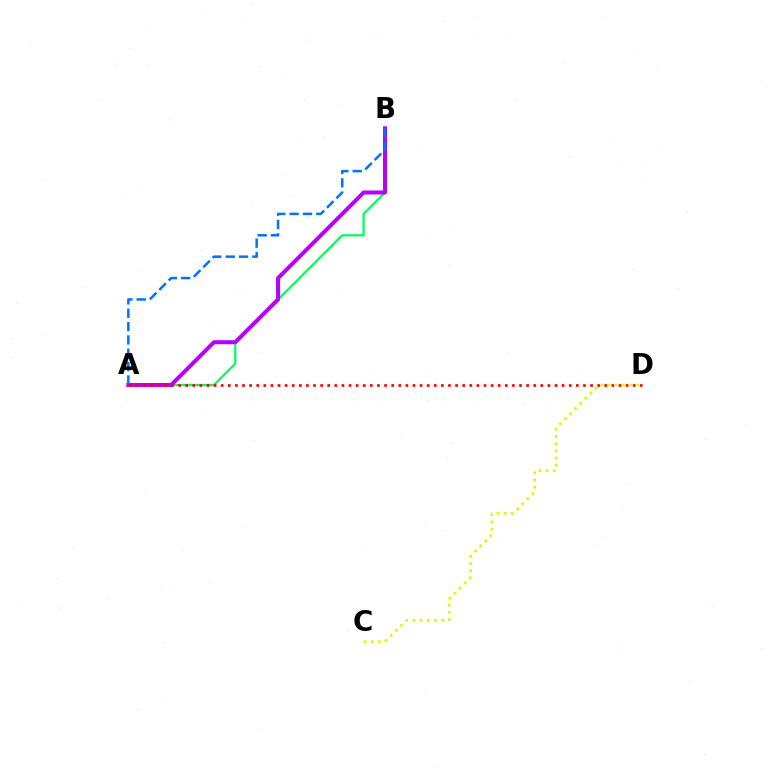{('A', 'B'): [{'color': '#00ff5c', 'line_style': 'solid', 'thickness': 1.61}, {'color': '#b900ff', 'line_style': 'solid', 'thickness': 2.9}, {'color': '#0074ff', 'line_style': 'dashed', 'thickness': 1.81}], ('C', 'D'): [{'color': '#d1ff00', 'line_style': 'dotted', 'thickness': 1.96}], ('A', 'D'): [{'color': '#ff0000', 'line_style': 'dotted', 'thickness': 1.93}]}